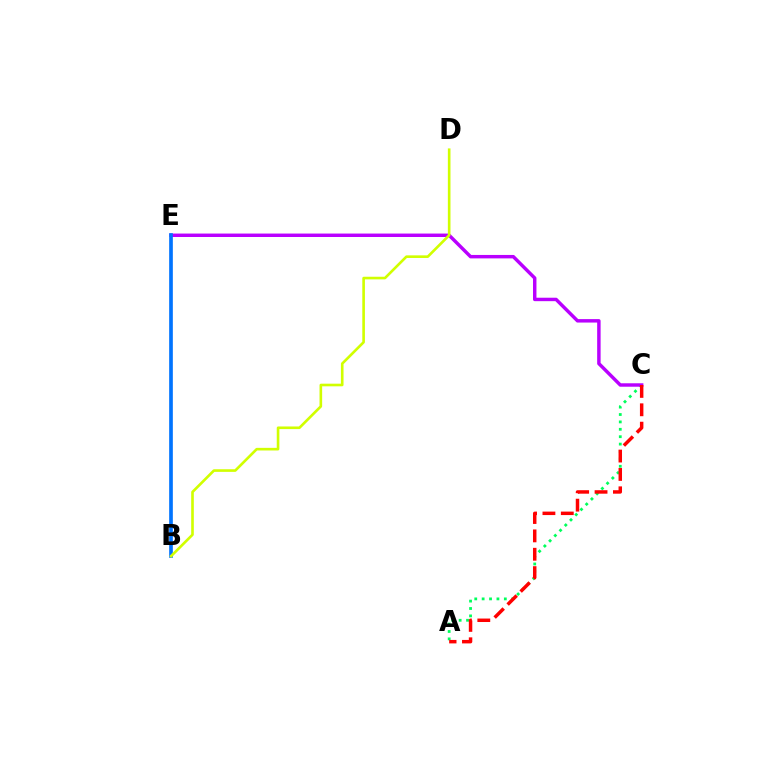{('A', 'C'): [{'color': '#00ff5c', 'line_style': 'dotted', 'thickness': 2.01}, {'color': '#ff0000', 'line_style': 'dashed', 'thickness': 2.5}], ('C', 'E'): [{'color': '#b900ff', 'line_style': 'solid', 'thickness': 2.48}], ('B', 'E'): [{'color': '#0074ff', 'line_style': 'solid', 'thickness': 2.64}], ('B', 'D'): [{'color': '#d1ff00', 'line_style': 'solid', 'thickness': 1.89}]}